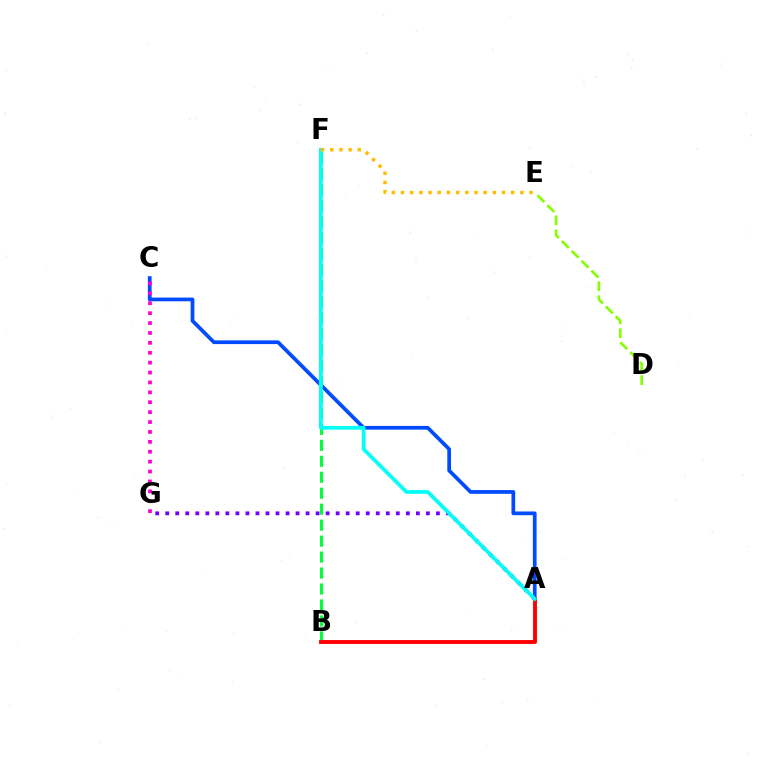{('D', 'E'): [{'color': '#84ff00', 'line_style': 'dashed', 'thickness': 1.89}], ('A', 'C'): [{'color': '#004bff', 'line_style': 'solid', 'thickness': 2.68}], ('C', 'G'): [{'color': '#ff00cf', 'line_style': 'dotted', 'thickness': 2.69}], ('B', 'F'): [{'color': '#00ff39', 'line_style': 'dashed', 'thickness': 2.17}], ('A', 'G'): [{'color': '#7200ff', 'line_style': 'dotted', 'thickness': 2.72}], ('A', 'B'): [{'color': '#ff0000', 'line_style': 'solid', 'thickness': 2.8}], ('A', 'F'): [{'color': '#00fff6', 'line_style': 'solid', 'thickness': 2.67}], ('E', 'F'): [{'color': '#ffbd00', 'line_style': 'dotted', 'thickness': 2.49}]}